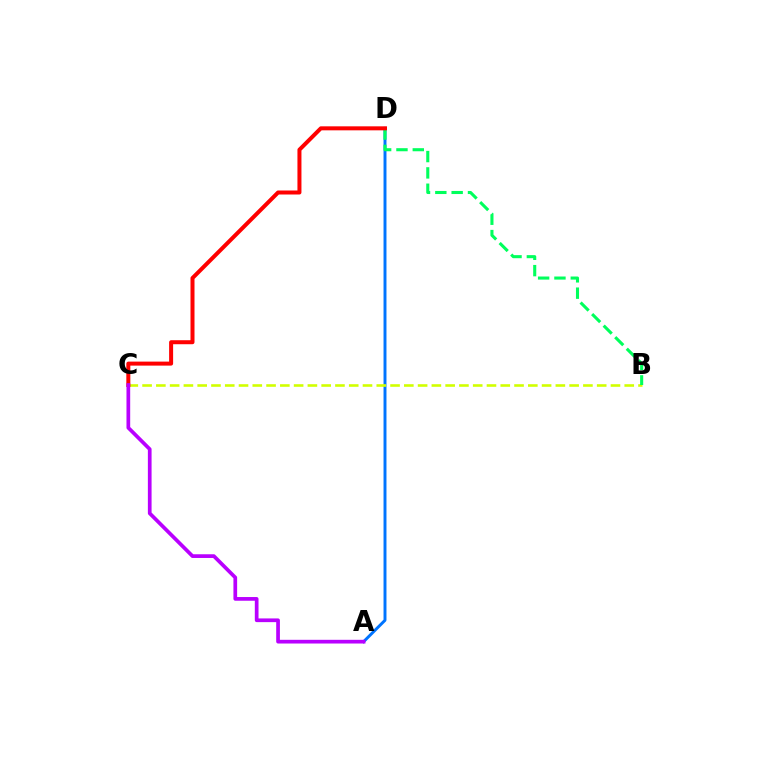{('A', 'D'): [{'color': '#0074ff', 'line_style': 'solid', 'thickness': 2.12}], ('B', 'C'): [{'color': '#d1ff00', 'line_style': 'dashed', 'thickness': 1.87}], ('B', 'D'): [{'color': '#00ff5c', 'line_style': 'dashed', 'thickness': 2.22}], ('C', 'D'): [{'color': '#ff0000', 'line_style': 'solid', 'thickness': 2.89}], ('A', 'C'): [{'color': '#b900ff', 'line_style': 'solid', 'thickness': 2.67}]}